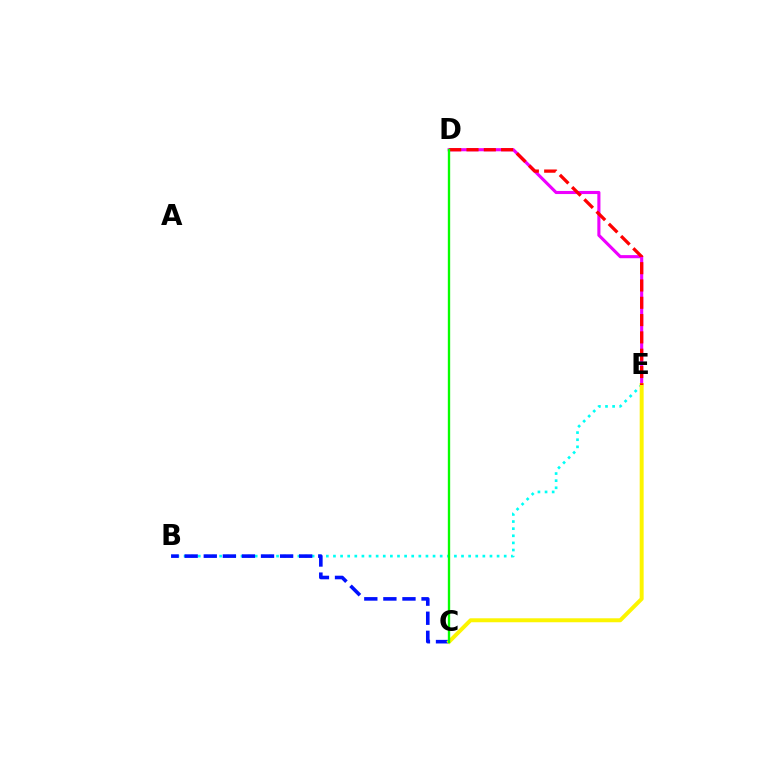{('D', 'E'): [{'color': '#ee00ff', 'line_style': 'solid', 'thickness': 2.24}, {'color': '#ff0000', 'line_style': 'dashed', 'thickness': 2.35}], ('B', 'E'): [{'color': '#00fff6', 'line_style': 'dotted', 'thickness': 1.93}], ('B', 'C'): [{'color': '#0010ff', 'line_style': 'dashed', 'thickness': 2.59}], ('C', 'E'): [{'color': '#fcf500', 'line_style': 'solid', 'thickness': 2.85}], ('C', 'D'): [{'color': '#08ff00', 'line_style': 'solid', 'thickness': 1.7}]}